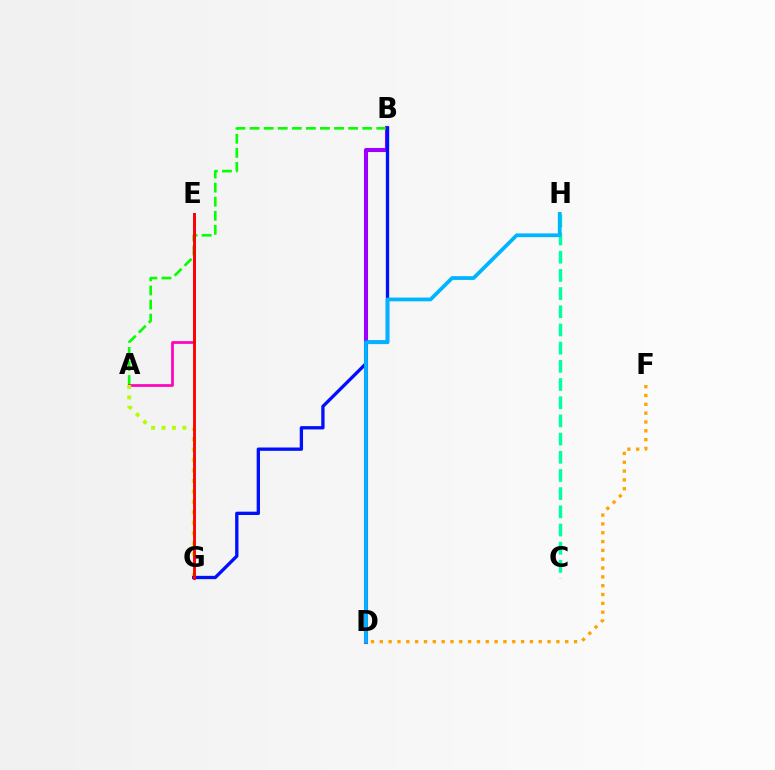{('B', 'D'): [{'color': '#9b00ff', 'line_style': 'solid', 'thickness': 2.94}], ('A', 'B'): [{'color': '#08ff00', 'line_style': 'dashed', 'thickness': 1.91}], ('D', 'F'): [{'color': '#ffa500', 'line_style': 'dotted', 'thickness': 2.4}], ('A', 'E'): [{'color': '#ff00bd', 'line_style': 'solid', 'thickness': 1.94}], ('C', 'H'): [{'color': '#00ff9d', 'line_style': 'dashed', 'thickness': 2.47}], ('A', 'G'): [{'color': '#b3ff00', 'line_style': 'dotted', 'thickness': 2.83}], ('B', 'G'): [{'color': '#0010ff', 'line_style': 'solid', 'thickness': 2.38}], ('D', 'H'): [{'color': '#00b5ff', 'line_style': 'solid', 'thickness': 2.71}], ('E', 'G'): [{'color': '#ff0000', 'line_style': 'solid', 'thickness': 2.07}]}